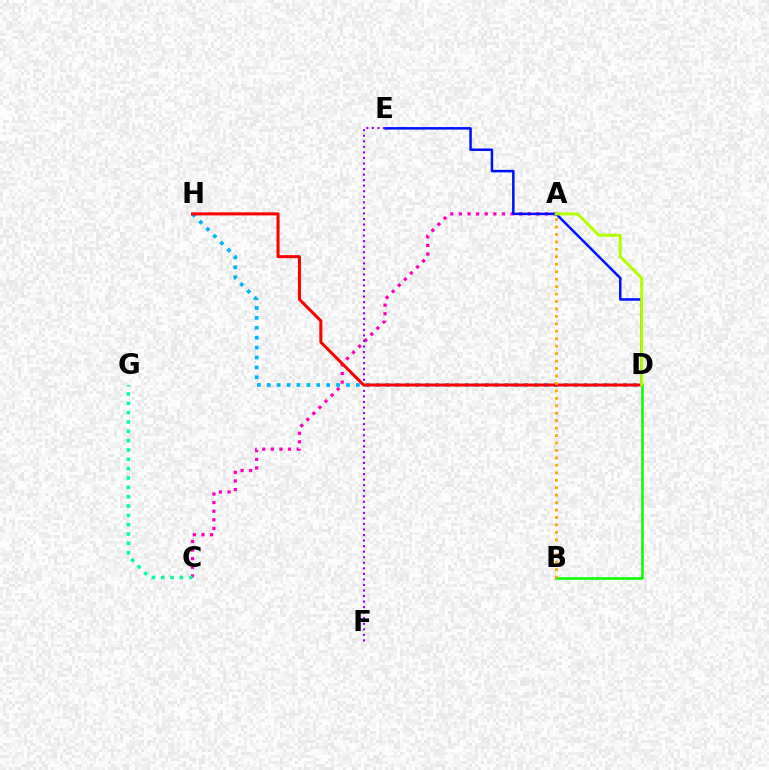{('A', 'C'): [{'color': '#ff00bd', 'line_style': 'dotted', 'thickness': 2.34}], ('D', 'E'): [{'color': '#0010ff', 'line_style': 'solid', 'thickness': 1.82}], ('D', 'H'): [{'color': '#00b5ff', 'line_style': 'dotted', 'thickness': 2.69}, {'color': '#ff0000', 'line_style': 'solid', 'thickness': 2.18}], ('E', 'F'): [{'color': '#9b00ff', 'line_style': 'dotted', 'thickness': 1.51}], ('C', 'G'): [{'color': '#00ff9d', 'line_style': 'dotted', 'thickness': 2.54}], ('B', 'D'): [{'color': '#08ff00', 'line_style': 'solid', 'thickness': 1.85}], ('A', 'D'): [{'color': '#b3ff00', 'line_style': 'solid', 'thickness': 2.16}], ('A', 'B'): [{'color': '#ffa500', 'line_style': 'dotted', 'thickness': 2.02}]}